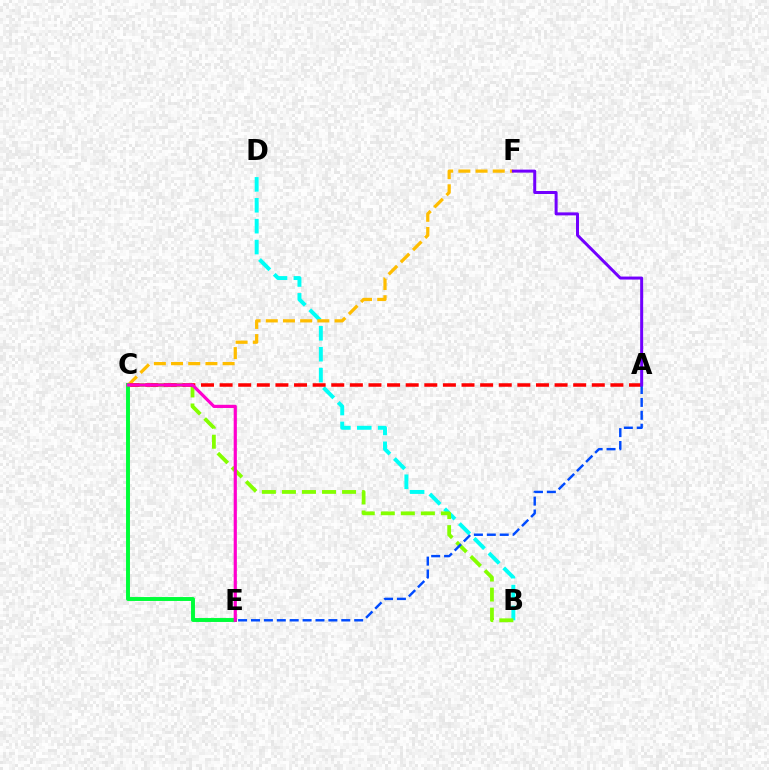{('B', 'D'): [{'color': '#00fff6', 'line_style': 'dashed', 'thickness': 2.84}], ('B', 'C'): [{'color': '#84ff00', 'line_style': 'dashed', 'thickness': 2.72}], ('C', 'F'): [{'color': '#ffbd00', 'line_style': 'dashed', 'thickness': 2.34}], ('A', 'C'): [{'color': '#ff0000', 'line_style': 'dashed', 'thickness': 2.53}], ('A', 'E'): [{'color': '#004bff', 'line_style': 'dashed', 'thickness': 1.75}], ('A', 'F'): [{'color': '#7200ff', 'line_style': 'solid', 'thickness': 2.16}], ('C', 'E'): [{'color': '#00ff39', 'line_style': 'solid', 'thickness': 2.83}, {'color': '#ff00cf', 'line_style': 'solid', 'thickness': 2.3}]}